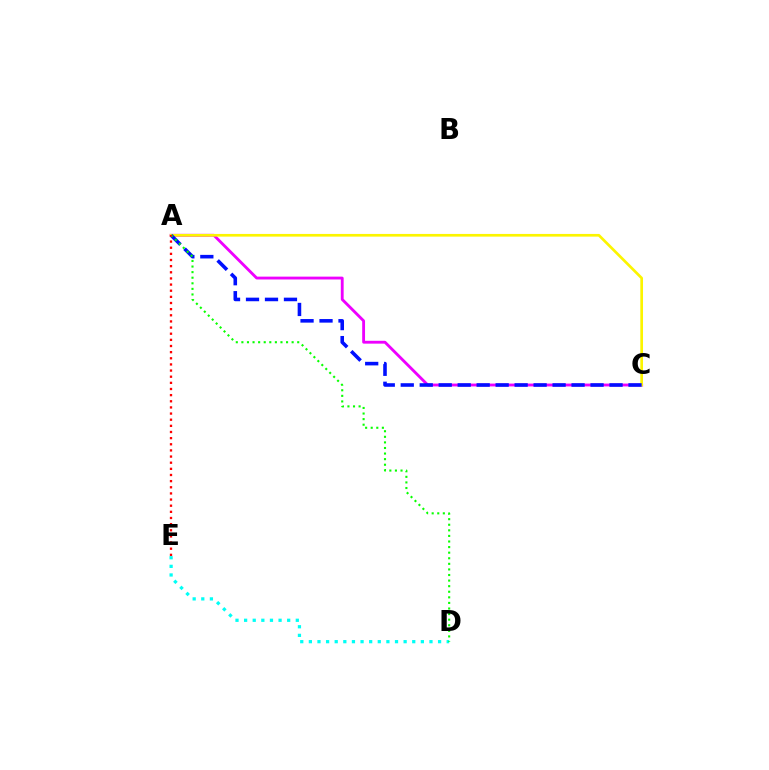{('A', 'C'): [{'color': '#ee00ff', 'line_style': 'solid', 'thickness': 2.05}, {'color': '#fcf500', 'line_style': 'solid', 'thickness': 1.93}, {'color': '#0010ff', 'line_style': 'dashed', 'thickness': 2.58}], ('D', 'E'): [{'color': '#00fff6', 'line_style': 'dotted', 'thickness': 2.34}], ('A', 'D'): [{'color': '#08ff00', 'line_style': 'dotted', 'thickness': 1.52}], ('A', 'E'): [{'color': '#ff0000', 'line_style': 'dotted', 'thickness': 1.67}]}